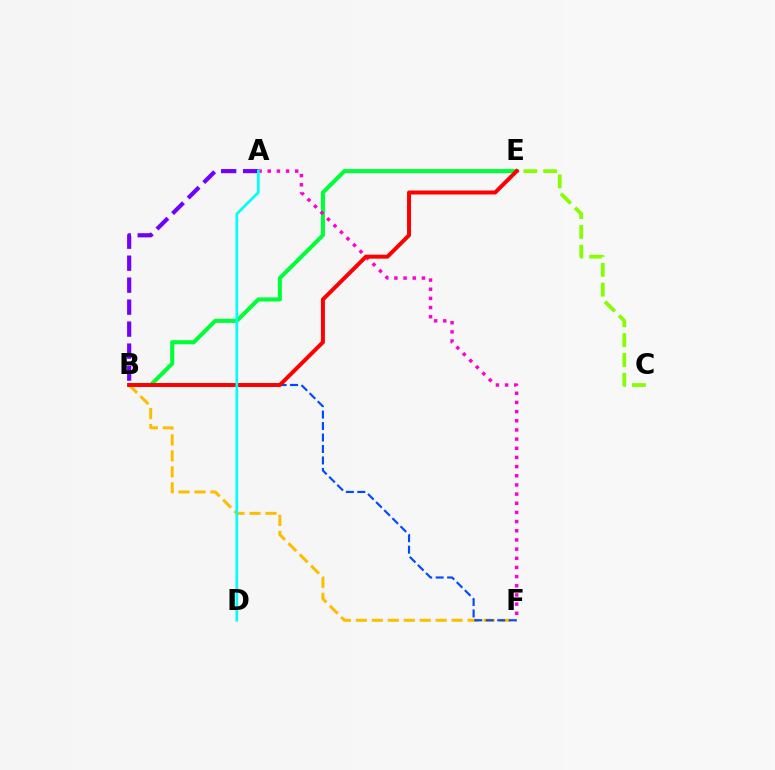{('B', 'E'): [{'color': '#00ff39', 'line_style': 'solid', 'thickness': 2.93}, {'color': '#ff0000', 'line_style': 'solid', 'thickness': 2.86}], ('B', 'F'): [{'color': '#ffbd00', 'line_style': 'dashed', 'thickness': 2.17}, {'color': '#004bff', 'line_style': 'dashed', 'thickness': 1.56}], ('C', 'E'): [{'color': '#84ff00', 'line_style': 'dashed', 'thickness': 2.69}], ('A', 'B'): [{'color': '#7200ff', 'line_style': 'dashed', 'thickness': 2.99}], ('A', 'F'): [{'color': '#ff00cf', 'line_style': 'dotted', 'thickness': 2.49}], ('A', 'D'): [{'color': '#00fff6', 'line_style': 'solid', 'thickness': 1.94}]}